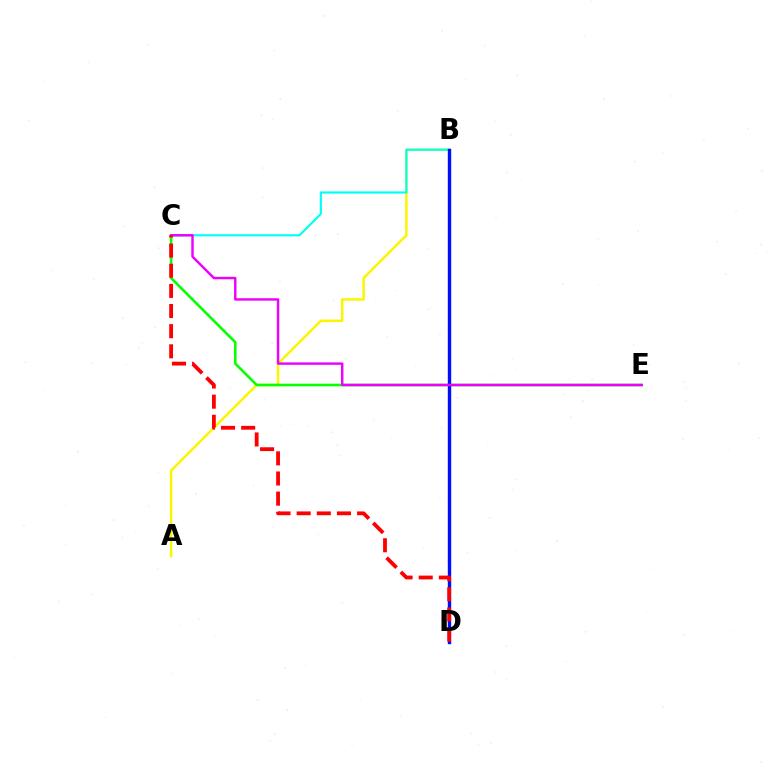{('A', 'B'): [{'color': '#fcf500', 'line_style': 'solid', 'thickness': 1.8}], ('C', 'E'): [{'color': '#08ff00', 'line_style': 'solid', 'thickness': 1.88}, {'color': '#ee00ff', 'line_style': 'solid', 'thickness': 1.75}], ('B', 'C'): [{'color': '#00fff6', 'line_style': 'solid', 'thickness': 1.55}], ('B', 'D'): [{'color': '#0010ff', 'line_style': 'solid', 'thickness': 2.44}], ('C', 'D'): [{'color': '#ff0000', 'line_style': 'dashed', 'thickness': 2.74}]}